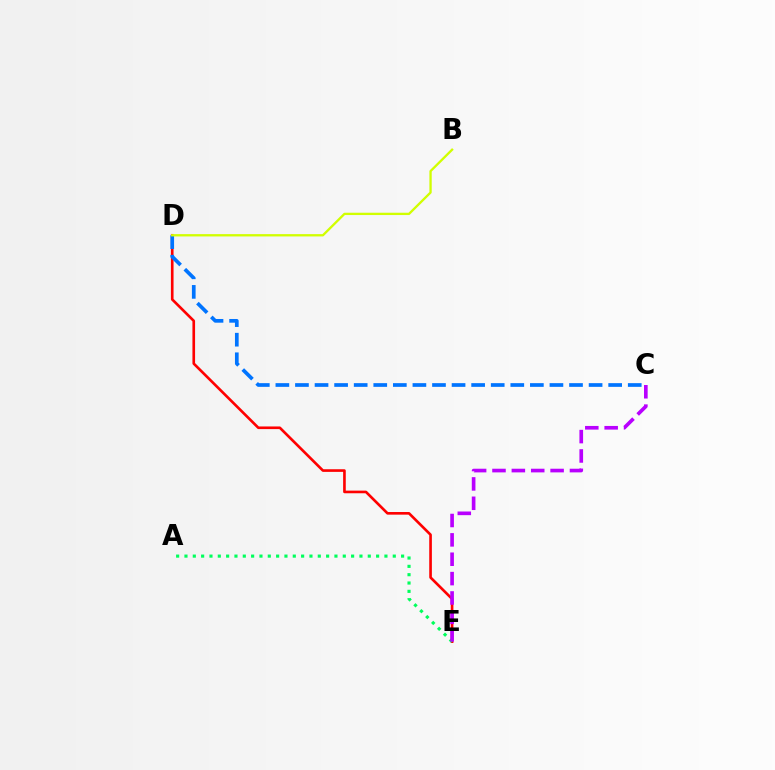{('D', 'E'): [{'color': '#ff0000', 'line_style': 'solid', 'thickness': 1.9}], ('A', 'E'): [{'color': '#00ff5c', 'line_style': 'dotted', 'thickness': 2.26}], ('C', 'D'): [{'color': '#0074ff', 'line_style': 'dashed', 'thickness': 2.66}], ('C', 'E'): [{'color': '#b900ff', 'line_style': 'dashed', 'thickness': 2.63}], ('B', 'D'): [{'color': '#d1ff00', 'line_style': 'solid', 'thickness': 1.67}]}